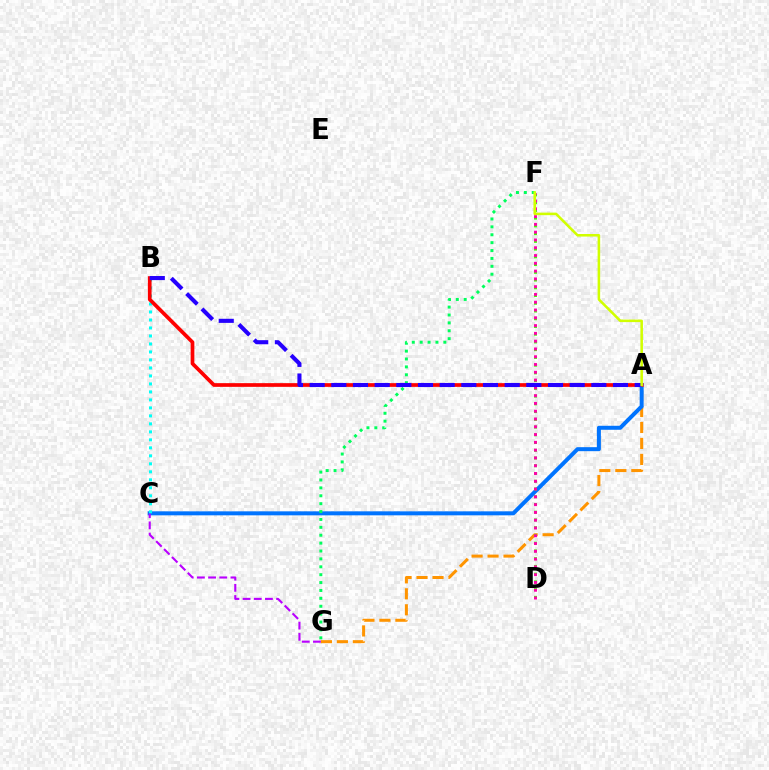{('A', 'G'): [{'color': '#ff9400', 'line_style': 'dashed', 'thickness': 2.17}], ('A', 'C'): [{'color': '#0074ff', 'line_style': 'solid', 'thickness': 2.87}], ('C', 'G'): [{'color': '#b900ff', 'line_style': 'dashed', 'thickness': 1.52}], ('D', 'F'): [{'color': '#3dff00', 'line_style': 'dotted', 'thickness': 2.1}, {'color': '#ff00ac', 'line_style': 'dotted', 'thickness': 2.11}], ('B', 'C'): [{'color': '#00fff6', 'line_style': 'dotted', 'thickness': 2.17}], ('A', 'B'): [{'color': '#ff0000', 'line_style': 'solid', 'thickness': 2.67}, {'color': '#2500ff', 'line_style': 'dashed', 'thickness': 2.94}], ('F', 'G'): [{'color': '#00ff5c', 'line_style': 'dotted', 'thickness': 2.14}], ('A', 'F'): [{'color': '#d1ff00', 'line_style': 'solid', 'thickness': 1.84}]}